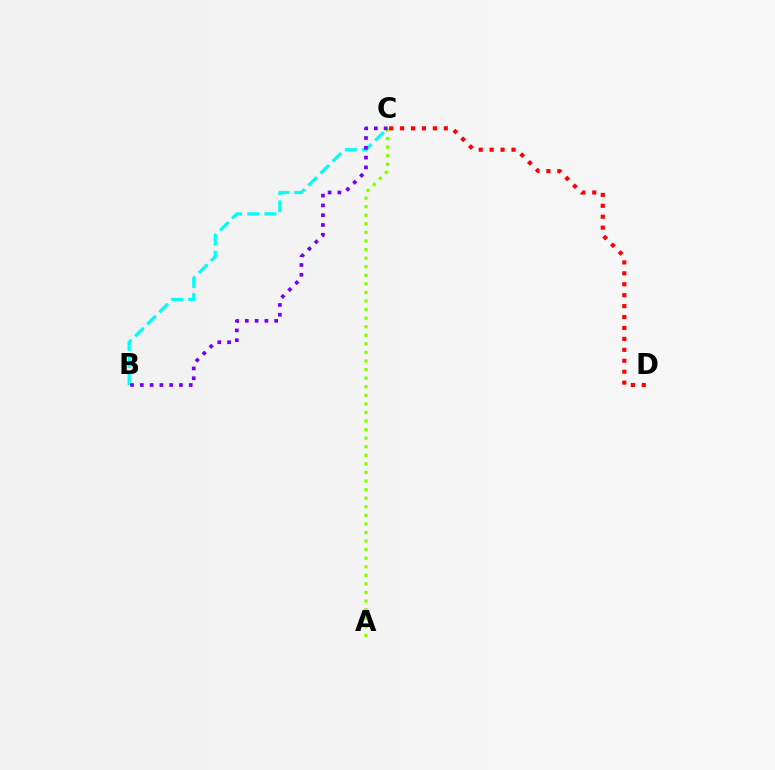{('A', 'C'): [{'color': '#84ff00', 'line_style': 'dotted', 'thickness': 2.33}], ('B', 'C'): [{'color': '#00fff6', 'line_style': 'dashed', 'thickness': 2.32}, {'color': '#7200ff', 'line_style': 'dotted', 'thickness': 2.66}], ('C', 'D'): [{'color': '#ff0000', 'line_style': 'dotted', 'thickness': 2.97}]}